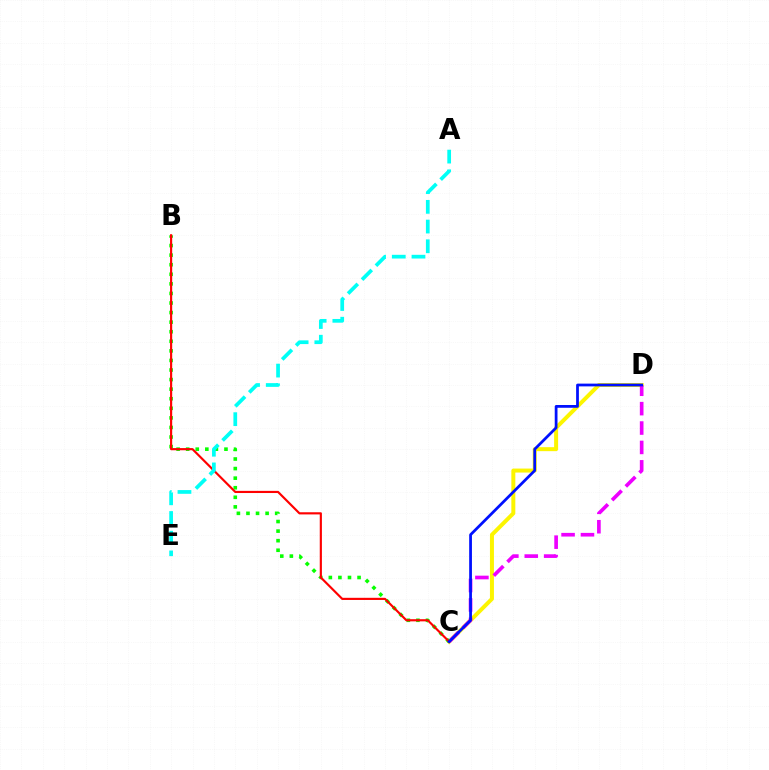{('C', 'D'): [{'color': '#fcf500', 'line_style': 'solid', 'thickness': 2.87}, {'color': '#ee00ff', 'line_style': 'dashed', 'thickness': 2.64}, {'color': '#0010ff', 'line_style': 'solid', 'thickness': 1.99}], ('B', 'C'): [{'color': '#08ff00', 'line_style': 'dotted', 'thickness': 2.6}, {'color': '#ff0000', 'line_style': 'solid', 'thickness': 1.55}], ('A', 'E'): [{'color': '#00fff6', 'line_style': 'dashed', 'thickness': 2.68}]}